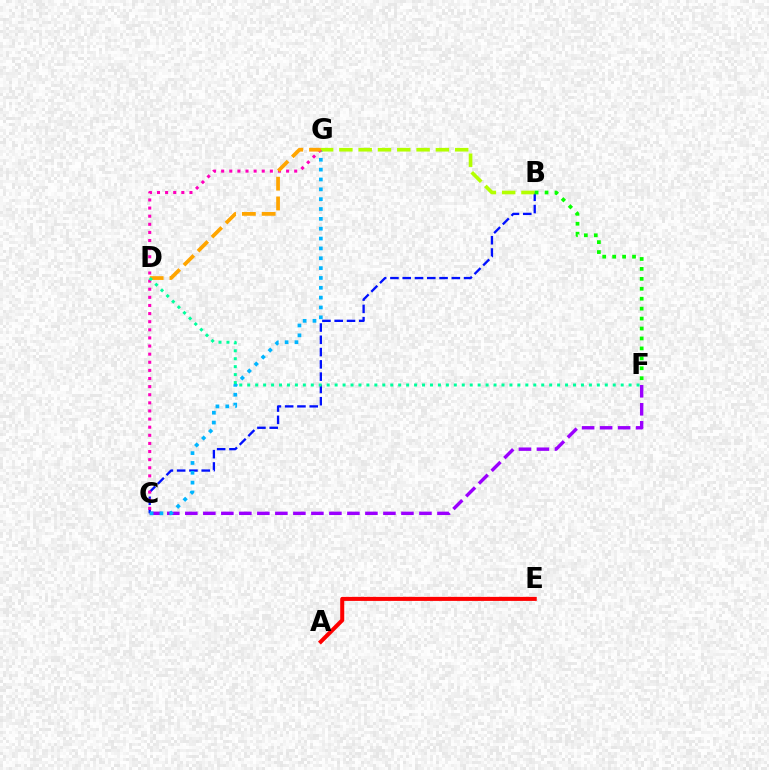{('A', 'E'): [{'color': '#ff0000', 'line_style': 'solid', 'thickness': 2.91}], ('C', 'F'): [{'color': '#9b00ff', 'line_style': 'dashed', 'thickness': 2.45}], ('B', 'C'): [{'color': '#0010ff', 'line_style': 'dashed', 'thickness': 1.67}], ('C', 'G'): [{'color': '#00b5ff', 'line_style': 'dotted', 'thickness': 2.68}, {'color': '#ff00bd', 'line_style': 'dotted', 'thickness': 2.2}], ('B', 'G'): [{'color': '#b3ff00', 'line_style': 'dashed', 'thickness': 2.62}], ('D', 'G'): [{'color': '#ffa500', 'line_style': 'dashed', 'thickness': 2.69}], ('D', 'F'): [{'color': '#00ff9d', 'line_style': 'dotted', 'thickness': 2.16}], ('B', 'F'): [{'color': '#08ff00', 'line_style': 'dotted', 'thickness': 2.7}]}